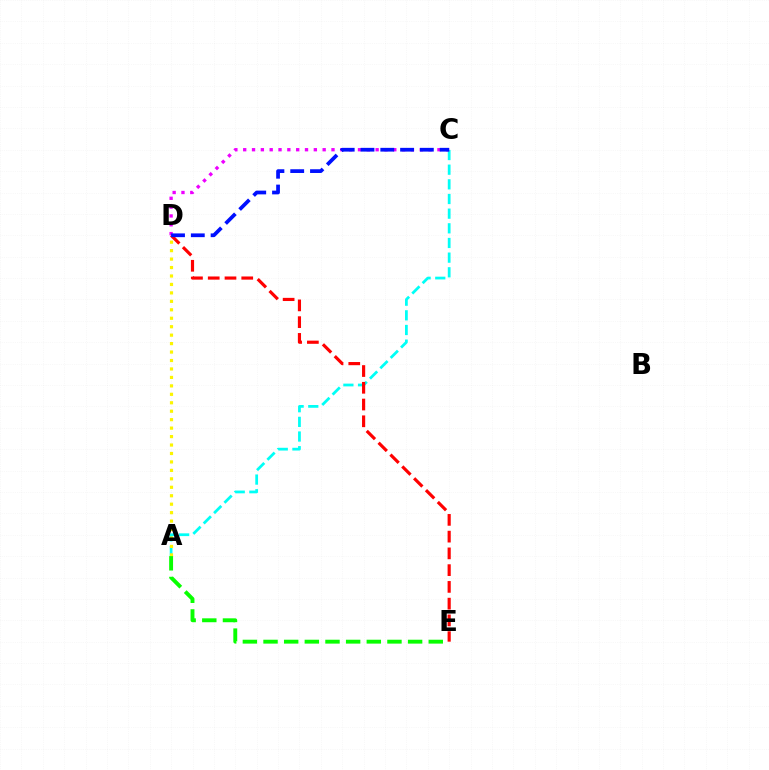{('A', 'C'): [{'color': '#00fff6', 'line_style': 'dashed', 'thickness': 1.99}], ('A', 'D'): [{'color': '#fcf500', 'line_style': 'dotted', 'thickness': 2.3}], ('D', 'E'): [{'color': '#ff0000', 'line_style': 'dashed', 'thickness': 2.28}], ('A', 'E'): [{'color': '#08ff00', 'line_style': 'dashed', 'thickness': 2.81}], ('C', 'D'): [{'color': '#ee00ff', 'line_style': 'dotted', 'thickness': 2.4}, {'color': '#0010ff', 'line_style': 'dashed', 'thickness': 2.69}]}